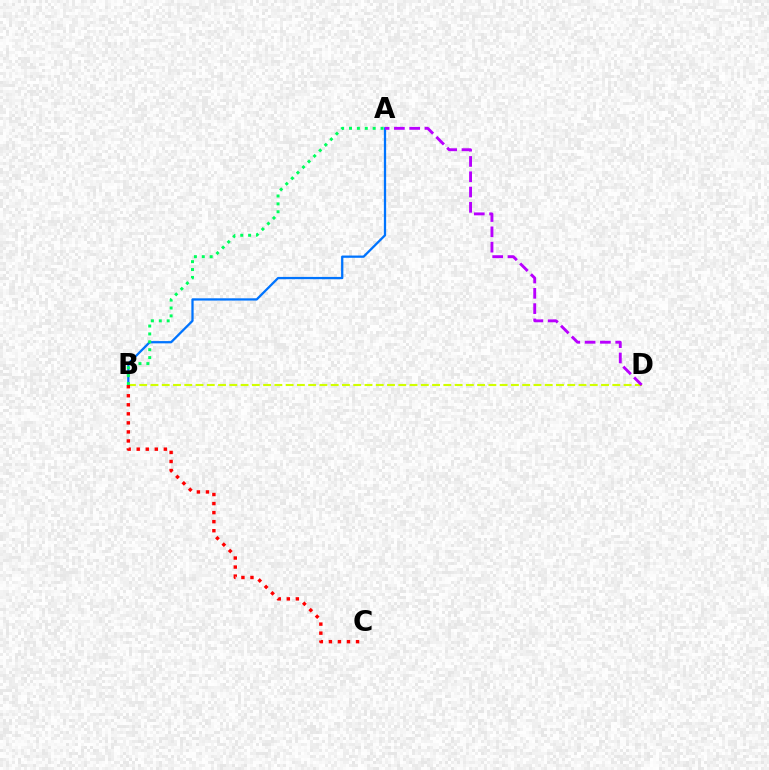{('B', 'D'): [{'color': '#d1ff00', 'line_style': 'dashed', 'thickness': 1.53}], ('A', 'B'): [{'color': '#0074ff', 'line_style': 'solid', 'thickness': 1.64}, {'color': '#00ff5c', 'line_style': 'dotted', 'thickness': 2.14}], ('A', 'D'): [{'color': '#b900ff', 'line_style': 'dashed', 'thickness': 2.08}], ('B', 'C'): [{'color': '#ff0000', 'line_style': 'dotted', 'thickness': 2.46}]}